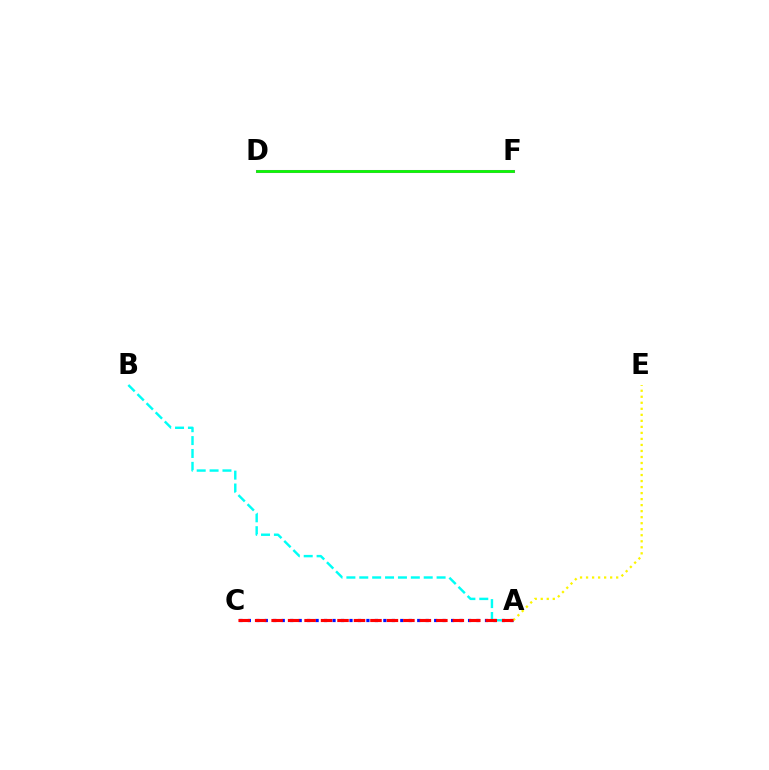{('D', 'F'): [{'color': '#ee00ff', 'line_style': 'solid', 'thickness': 2.19}, {'color': '#08ff00', 'line_style': 'solid', 'thickness': 1.97}], ('A', 'C'): [{'color': '#0010ff', 'line_style': 'dotted', 'thickness': 2.3}, {'color': '#ff0000', 'line_style': 'dashed', 'thickness': 2.24}], ('A', 'B'): [{'color': '#00fff6', 'line_style': 'dashed', 'thickness': 1.75}], ('A', 'E'): [{'color': '#fcf500', 'line_style': 'dotted', 'thickness': 1.64}]}